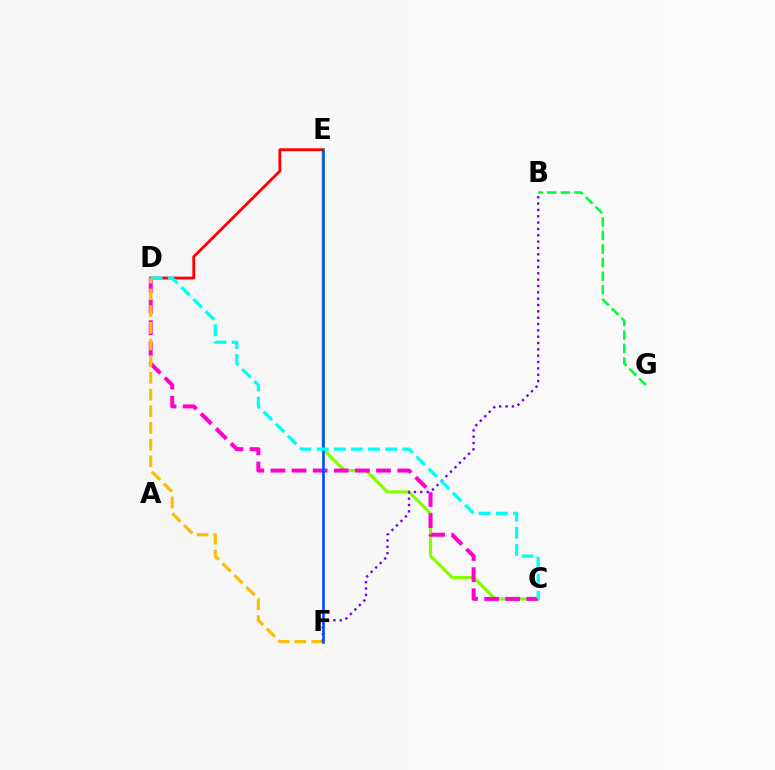{('C', 'E'): [{'color': '#84ff00', 'line_style': 'solid', 'thickness': 2.27}], ('D', 'E'): [{'color': '#ff0000', 'line_style': 'solid', 'thickness': 2.05}], ('C', 'D'): [{'color': '#ff00cf', 'line_style': 'dashed', 'thickness': 2.87}, {'color': '#00fff6', 'line_style': 'dashed', 'thickness': 2.33}], ('B', 'G'): [{'color': '#00ff39', 'line_style': 'dashed', 'thickness': 1.84}], ('D', 'F'): [{'color': '#ffbd00', 'line_style': 'dashed', 'thickness': 2.27}], ('B', 'F'): [{'color': '#7200ff', 'line_style': 'dotted', 'thickness': 1.72}], ('E', 'F'): [{'color': '#004bff', 'line_style': 'solid', 'thickness': 1.88}]}